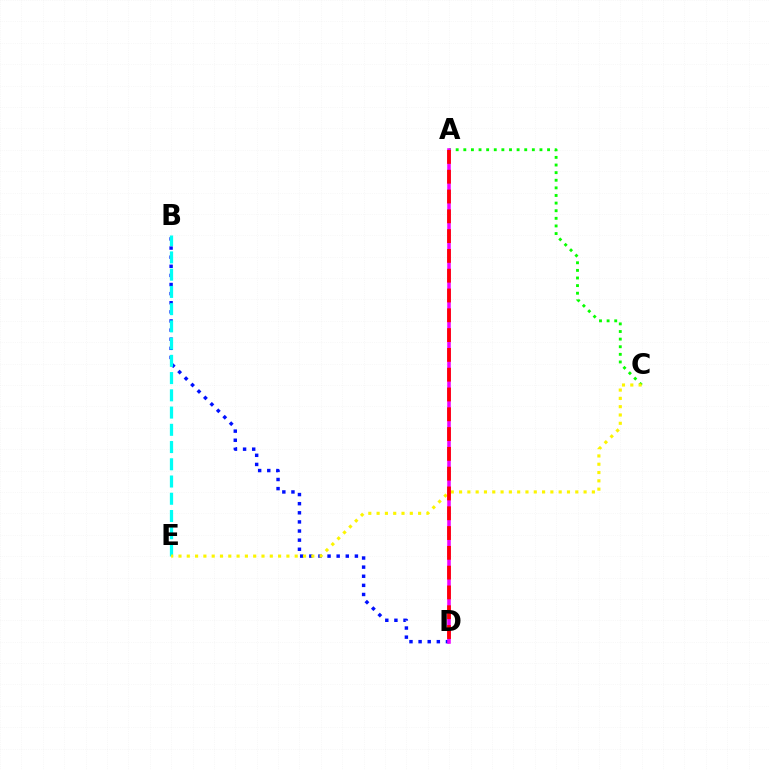{('B', 'D'): [{'color': '#0010ff', 'line_style': 'dotted', 'thickness': 2.48}], ('B', 'E'): [{'color': '#00fff6', 'line_style': 'dashed', 'thickness': 2.34}], ('A', 'C'): [{'color': '#08ff00', 'line_style': 'dotted', 'thickness': 2.07}], ('C', 'E'): [{'color': '#fcf500', 'line_style': 'dotted', 'thickness': 2.26}], ('A', 'D'): [{'color': '#ee00ff', 'line_style': 'solid', 'thickness': 2.57}, {'color': '#ff0000', 'line_style': 'dashed', 'thickness': 2.69}]}